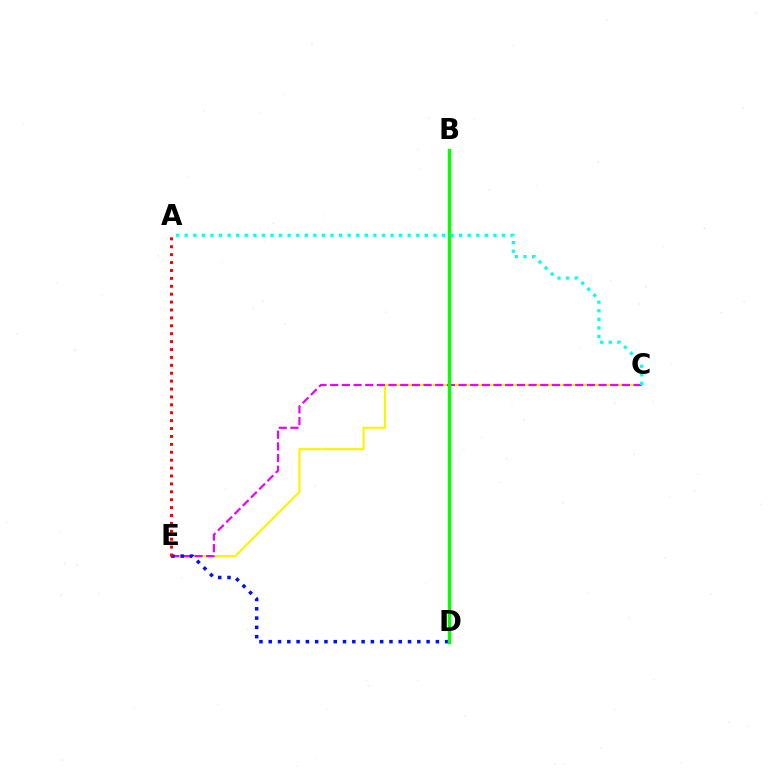{('C', 'E'): [{'color': '#fcf500', 'line_style': 'solid', 'thickness': 1.55}, {'color': '#ee00ff', 'line_style': 'dashed', 'thickness': 1.59}], ('D', 'E'): [{'color': '#0010ff', 'line_style': 'dotted', 'thickness': 2.52}], ('B', 'D'): [{'color': '#08ff00', 'line_style': 'solid', 'thickness': 2.44}], ('A', 'C'): [{'color': '#00fff6', 'line_style': 'dotted', 'thickness': 2.33}], ('A', 'E'): [{'color': '#ff0000', 'line_style': 'dotted', 'thickness': 2.15}]}